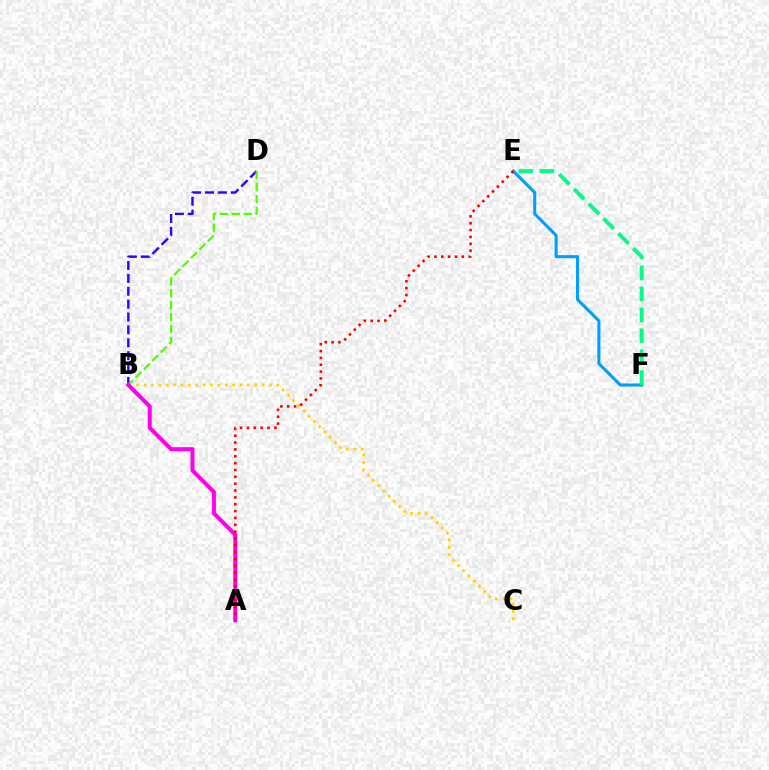{('B', 'D'): [{'color': '#3700ff', 'line_style': 'dashed', 'thickness': 1.75}, {'color': '#4fff00', 'line_style': 'dashed', 'thickness': 1.62}], ('B', 'C'): [{'color': '#ffd500', 'line_style': 'dotted', 'thickness': 2.01}], ('A', 'B'): [{'color': '#ff00ed', 'line_style': 'solid', 'thickness': 2.9}], ('E', 'F'): [{'color': '#009eff', 'line_style': 'solid', 'thickness': 2.21}, {'color': '#00ff86', 'line_style': 'dashed', 'thickness': 2.85}], ('A', 'E'): [{'color': '#ff0000', 'line_style': 'dotted', 'thickness': 1.86}]}